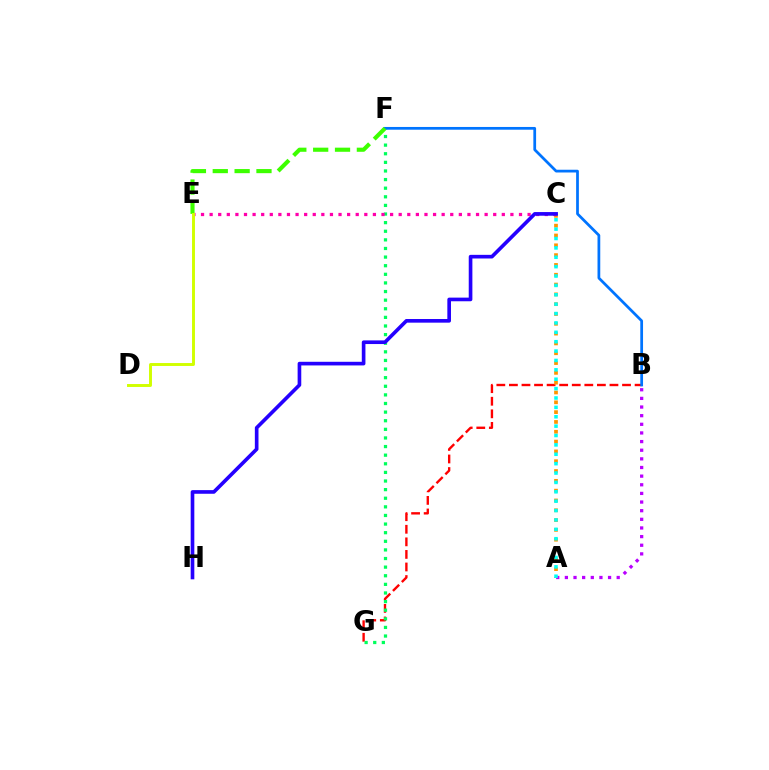{('B', 'G'): [{'color': '#ff0000', 'line_style': 'dashed', 'thickness': 1.71}], ('A', 'B'): [{'color': '#b900ff', 'line_style': 'dotted', 'thickness': 2.35}], ('F', 'G'): [{'color': '#00ff5c', 'line_style': 'dotted', 'thickness': 2.34}], ('A', 'C'): [{'color': '#ff9400', 'line_style': 'dotted', 'thickness': 2.67}, {'color': '#00fff6', 'line_style': 'dotted', 'thickness': 2.55}], ('C', 'E'): [{'color': '#ff00ac', 'line_style': 'dotted', 'thickness': 2.33}], ('B', 'F'): [{'color': '#0074ff', 'line_style': 'solid', 'thickness': 1.98}], ('C', 'H'): [{'color': '#2500ff', 'line_style': 'solid', 'thickness': 2.62}], ('E', 'F'): [{'color': '#3dff00', 'line_style': 'dashed', 'thickness': 2.97}], ('D', 'E'): [{'color': '#d1ff00', 'line_style': 'solid', 'thickness': 2.11}]}